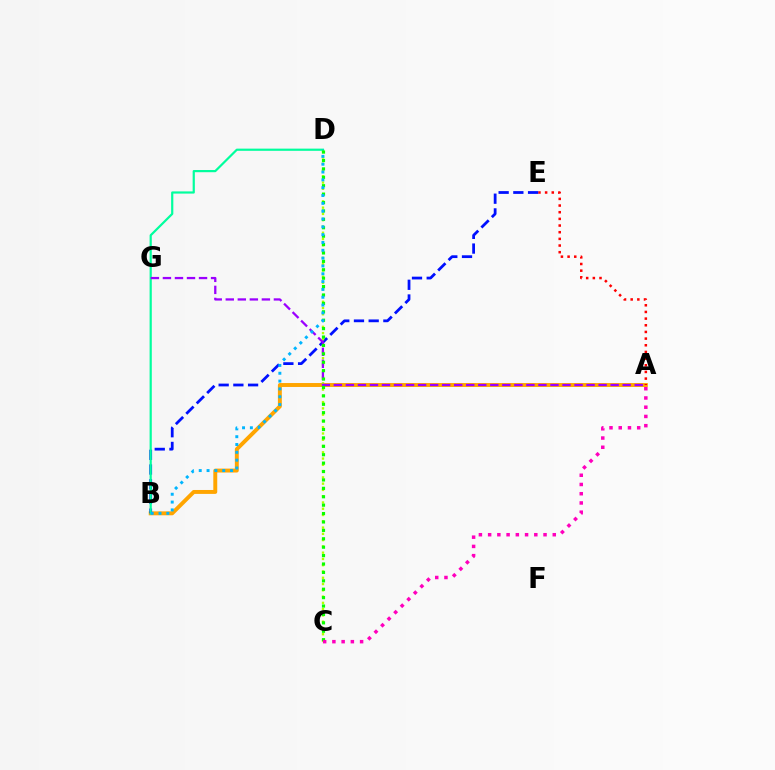{('A', 'B'): [{'color': '#ffa500', 'line_style': 'solid', 'thickness': 2.83}], ('A', 'E'): [{'color': '#ff0000', 'line_style': 'dotted', 'thickness': 1.81}], ('B', 'E'): [{'color': '#0010ff', 'line_style': 'dashed', 'thickness': 2.0}], ('C', 'D'): [{'color': '#b3ff00', 'line_style': 'dotted', 'thickness': 1.7}, {'color': '#08ff00', 'line_style': 'dotted', 'thickness': 2.28}], ('B', 'D'): [{'color': '#00ff9d', 'line_style': 'solid', 'thickness': 1.58}, {'color': '#00b5ff', 'line_style': 'dotted', 'thickness': 2.13}], ('A', 'G'): [{'color': '#9b00ff', 'line_style': 'dashed', 'thickness': 1.63}], ('A', 'C'): [{'color': '#ff00bd', 'line_style': 'dotted', 'thickness': 2.51}]}